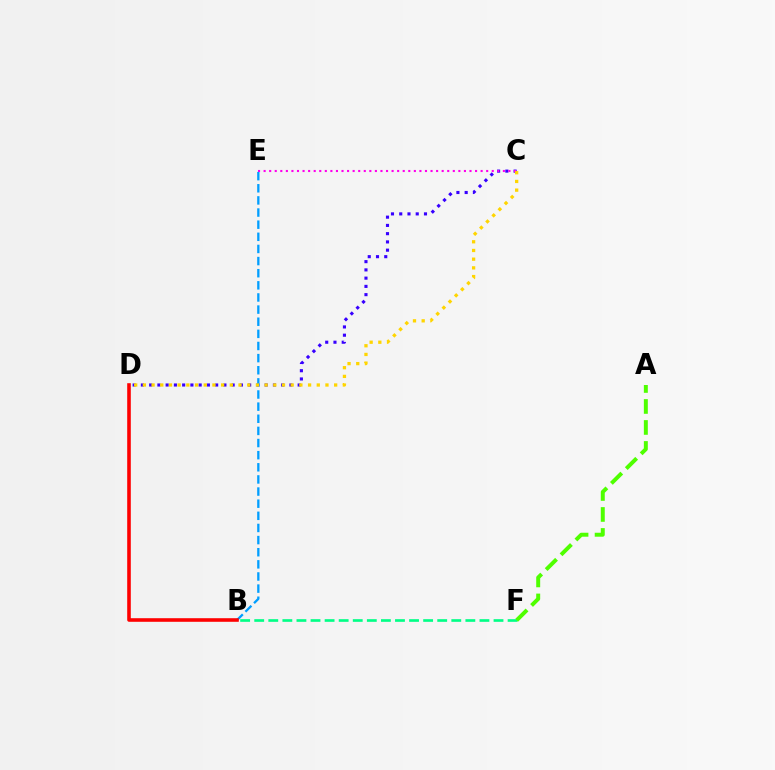{('C', 'D'): [{'color': '#3700ff', 'line_style': 'dotted', 'thickness': 2.24}, {'color': '#ffd500', 'line_style': 'dotted', 'thickness': 2.36}], ('B', 'F'): [{'color': '#00ff86', 'line_style': 'dashed', 'thickness': 1.91}], ('C', 'E'): [{'color': '#ff00ed', 'line_style': 'dotted', 'thickness': 1.51}], ('A', 'F'): [{'color': '#4fff00', 'line_style': 'dashed', 'thickness': 2.85}], ('B', 'E'): [{'color': '#009eff', 'line_style': 'dashed', 'thickness': 1.65}], ('B', 'D'): [{'color': '#ff0000', 'line_style': 'solid', 'thickness': 2.58}]}